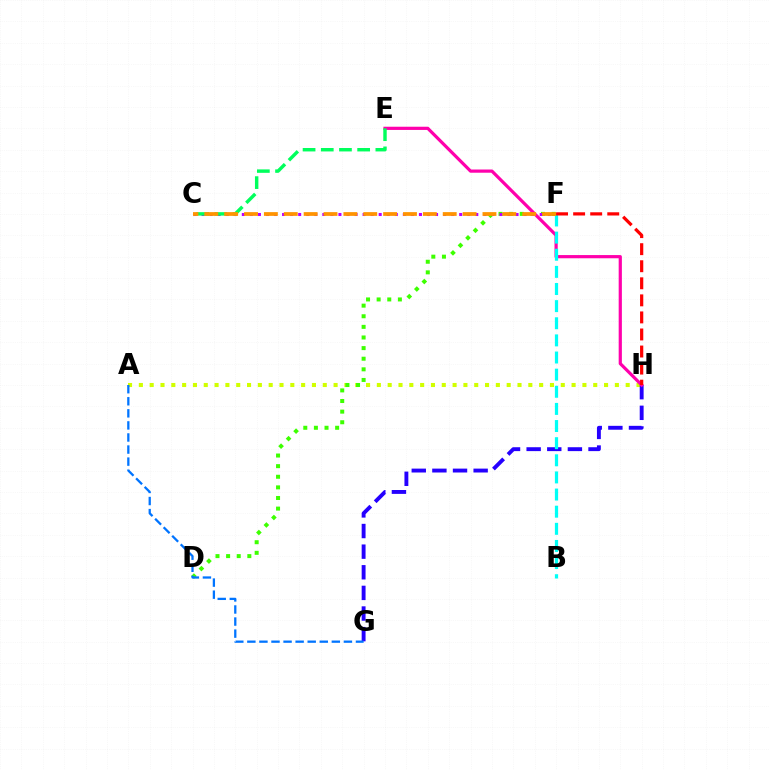{('A', 'H'): [{'color': '#d1ff00', 'line_style': 'dotted', 'thickness': 2.94}], ('G', 'H'): [{'color': '#2500ff', 'line_style': 'dashed', 'thickness': 2.8}], ('D', 'F'): [{'color': '#3dff00', 'line_style': 'dotted', 'thickness': 2.88}], ('A', 'G'): [{'color': '#0074ff', 'line_style': 'dashed', 'thickness': 1.64}], ('E', 'H'): [{'color': '#ff00ac', 'line_style': 'solid', 'thickness': 2.31}], ('C', 'F'): [{'color': '#b900ff', 'line_style': 'dotted', 'thickness': 2.19}, {'color': '#ff9400', 'line_style': 'dashed', 'thickness': 2.7}], ('B', 'F'): [{'color': '#00fff6', 'line_style': 'dashed', 'thickness': 2.33}], ('C', 'E'): [{'color': '#00ff5c', 'line_style': 'dashed', 'thickness': 2.47}], ('F', 'H'): [{'color': '#ff0000', 'line_style': 'dashed', 'thickness': 2.32}]}